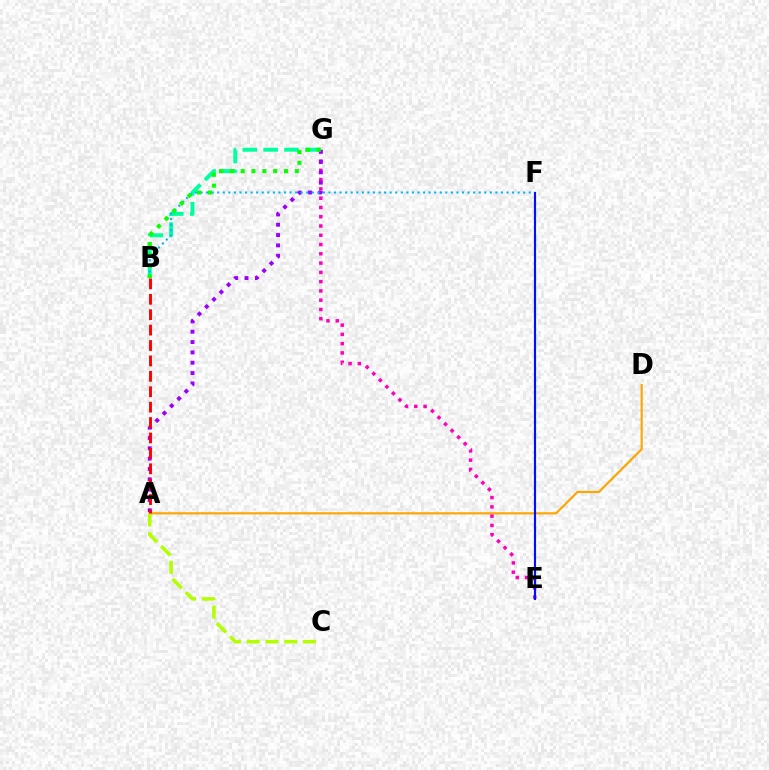{('A', 'D'): [{'color': '#ffa500', 'line_style': 'solid', 'thickness': 1.56}], ('E', 'G'): [{'color': '#ff00bd', 'line_style': 'dotted', 'thickness': 2.52}], ('A', 'G'): [{'color': '#9b00ff', 'line_style': 'dotted', 'thickness': 2.81}], ('B', 'G'): [{'color': '#00ff9d', 'line_style': 'dashed', 'thickness': 2.83}, {'color': '#08ff00', 'line_style': 'dotted', 'thickness': 2.94}], ('A', 'C'): [{'color': '#b3ff00', 'line_style': 'dashed', 'thickness': 2.55}], ('B', 'F'): [{'color': '#00b5ff', 'line_style': 'dotted', 'thickness': 1.51}], ('E', 'F'): [{'color': '#0010ff', 'line_style': 'solid', 'thickness': 1.55}], ('A', 'B'): [{'color': '#ff0000', 'line_style': 'dashed', 'thickness': 2.09}]}